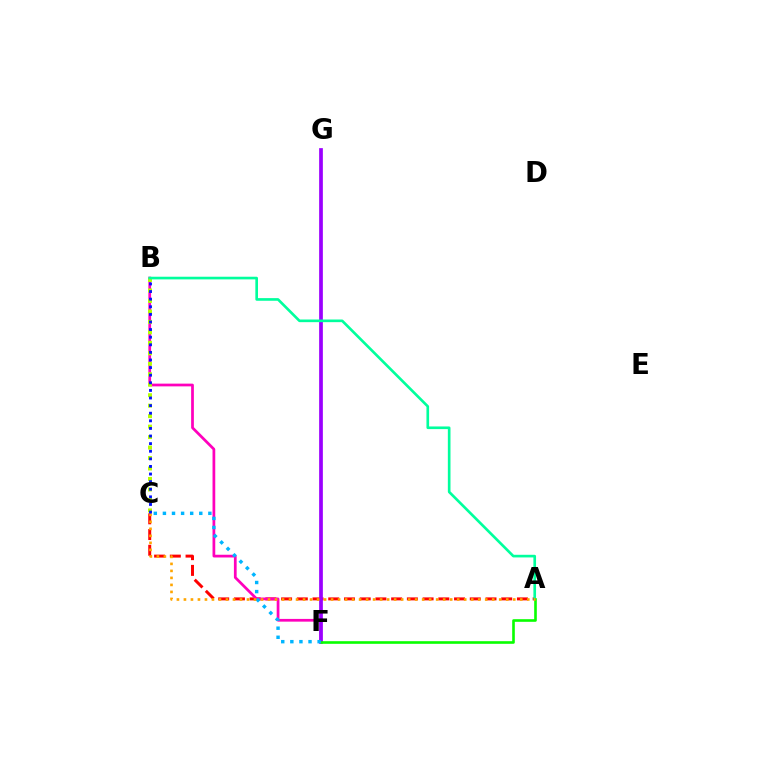{('A', 'C'): [{'color': '#ff0000', 'line_style': 'dashed', 'thickness': 2.14}, {'color': '#ffa500', 'line_style': 'dotted', 'thickness': 1.9}], ('B', 'F'): [{'color': '#ff00bd', 'line_style': 'solid', 'thickness': 1.97}], ('F', 'G'): [{'color': '#9b00ff', 'line_style': 'solid', 'thickness': 2.68}], ('B', 'C'): [{'color': '#b3ff00', 'line_style': 'dotted', 'thickness': 2.85}, {'color': '#0010ff', 'line_style': 'dotted', 'thickness': 2.07}], ('A', 'B'): [{'color': '#00ff9d', 'line_style': 'solid', 'thickness': 1.91}], ('A', 'F'): [{'color': '#08ff00', 'line_style': 'solid', 'thickness': 1.89}], ('C', 'F'): [{'color': '#00b5ff', 'line_style': 'dotted', 'thickness': 2.47}]}